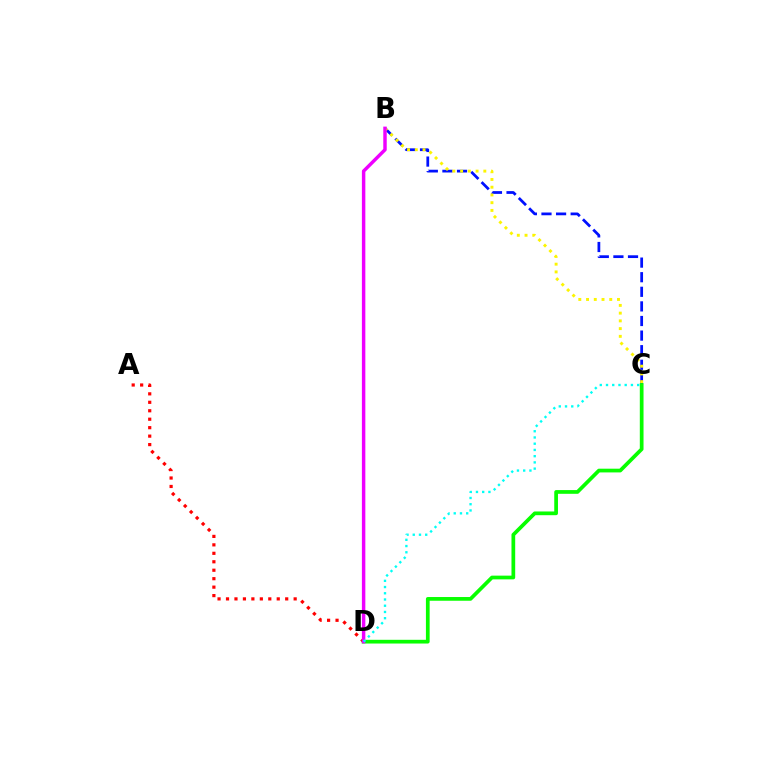{('B', 'C'): [{'color': '#0010ff', 'line_style': 'dashed', 'thickness': 1.98}, {'color': '#fcf500', 'line_style': 'dotted', 'thickness': 2.1}], ('A', 'D'): [{'color': '#ff0000', 'line_style': 'dotted', 'thickness': 2.3}], ('C', 'D'): [{'color': '#08ff00', 'line_style': 'solid', 'thickness': 2.68}, {'color': '#00fff6', 'line_style': 'dotted', 'thickness': 1.69}], ('B', 'D'): [{'color': '#ee00ff', 'line_style': 'solid', 'thickness': 2.48}]}